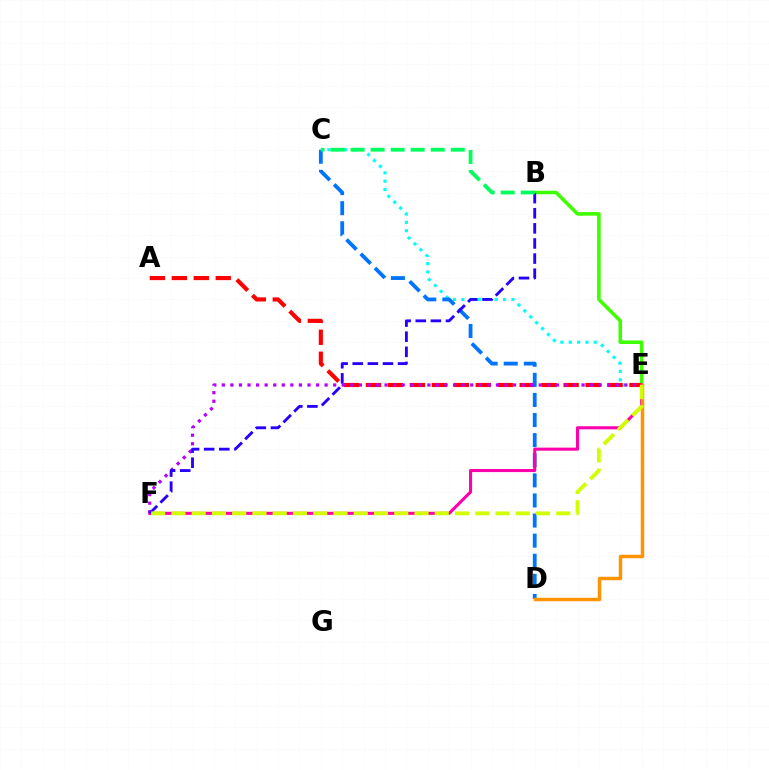{('B', 'E'): [{'color': '#3dff00', 'line_style': 'solid', 'thickness': 2.56}], ('C', 'E'): [{'color': '#00fff6', 'line_style': 'dotted', 'thickness': 2.27}], ('A', 'E'): [{'color': '#ff0000', 'line_style': 'dashed', 'thickness': 2.98}], ('C', 'D'): [{'color': '#0074ff', 'line_style': 'dashed', 'thickness': 2.73}], ('E', 'F'): [{'color': '#ff00ac', 'line_style': 'solid', 'thickness': 2.21}, {'color': '#b900ff', 'line_style': 'dotted', 'thickness': 2.33}, {'color': '#d1ff00', 'line_style': 'dashed', 'thickness': 2.75}], ('D', 'E'): [{'color': '#ff9400', 'line_style': 'solid', 'thickness': 2.5}], ('B', 'F'): [{'color': '#2500ff', 'line_style': 'dashed', 'thickness': 2.05}], ('B', 'C'): [{'color': '#00ff5c', 'line_style': 'dashed', 'thickness': 2.72}]}